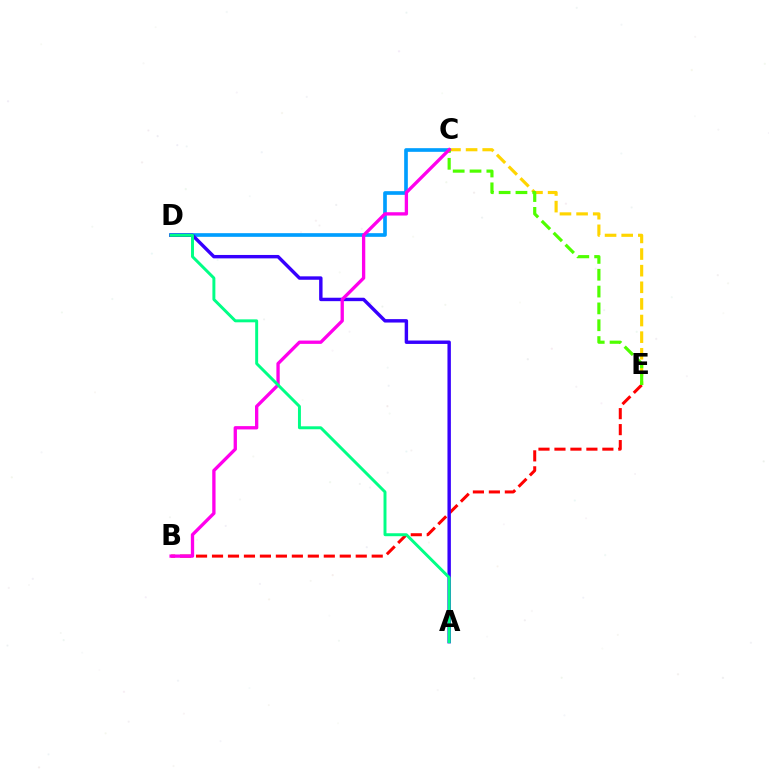{('C', 'E'): [{'color': '#ffd500', 'line_style': 'dashed', 'thickness': 2.26}, {'color': '#4fff00', 'line_style': 'dashed', 'thickness': 2.29}], ('B', 'E'): [{'color': '#ff0000', 'line_style': 'dashed', 'thickness': 2.17}], ('C', 'D'): [{'color': '#009eff', 'line_style': 'solid', 'thickness': 2.64}], ('A', 'D'): [{'color': '#3700ff', 'line_style': 'solid', 'thickness': 2.46}, {'color': '#00ff86', 'line_style': 'solid', 'thickness': 2.12}], ('B', 'C'): [{'color': '#ff00ed', 'line_style': 'solid', 'thickness': 2.39}]}